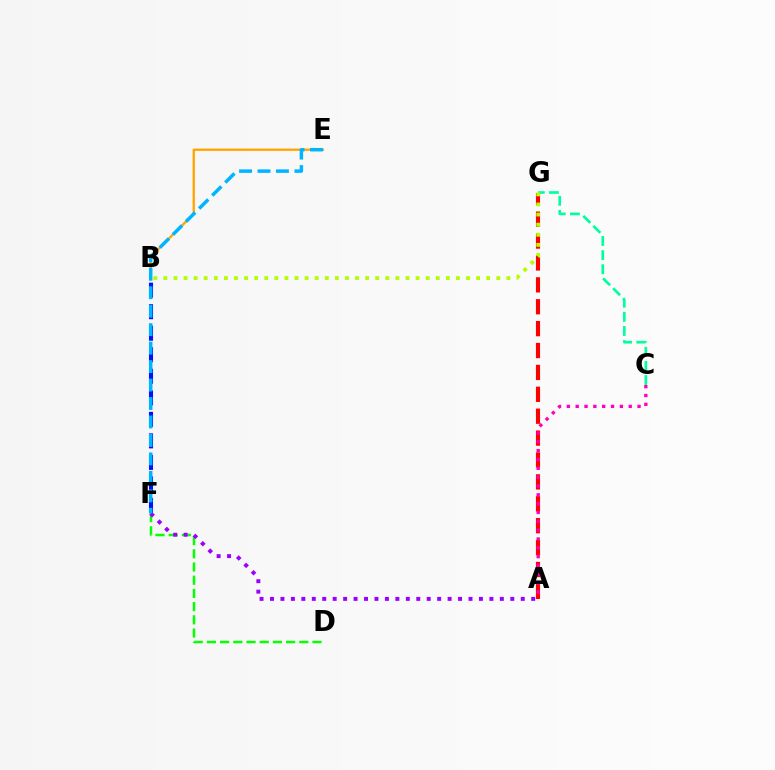{('D', 'F'): [{'color': '#08ff00', 'line_style': 'dashed', 'thickness': 1.79}], ('C', 'G'): [{'color': '#00ff9d', 'line_style': 'dashed', 'thickness': 1.92}], ('A', 'F'): [{'color': '#9b00ff', 'line_style': 'dotted', 'thickness': 2.84}], ('B', 'F'): [{'color': '#0010ff', 'line_style': 'dashed', 'thickness': 2.93}], ('A', 'G'): [{'color': '#ff0000', 'line_style': 'dashed', 'thickness': 2.97}], ('B', 'E'): [{'color': '#ffa500', 'line_style': 'solid', 'thickness': 1.68}], ('A', 'C'): [{'color': '#ff00bd', 'line_style': 'dotted', 'thickness': 2.4}], ('B', 'G'): [{'color': '#b3ff00', 'line_style': 'dotted', 'thickness': 2.74}], ('E', 'F'): [{'color': '#00b5ff', 'line_style': 'dashed', 'thickness': 2.51}]}